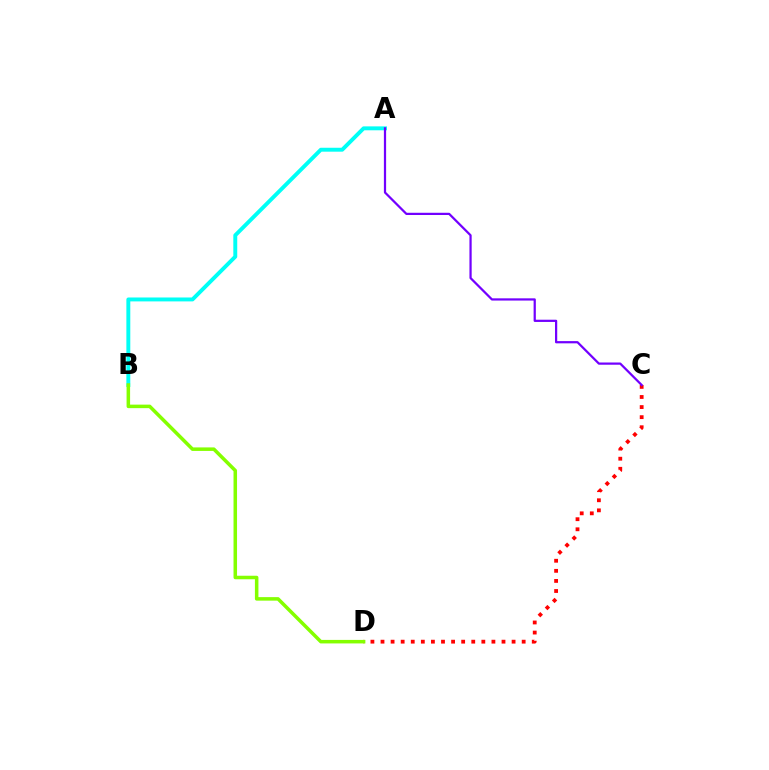{('A', 'B'): [{'color': '#00fff6', 'line_style': 'solid', 'thickness': 2.82}], ('C', 'D'): [{'color': '#ff0000', 'line_style': 'dotted', 'thickness': 2.74}], ('B', 'D'): [{'color': '#84ff00', 'line_style': 'solid', 'thickness': 2.54}], ('A', 'C'): [{'color': '#7200ff', 'line_style': 'solid', 'thickness': 1.61}]}